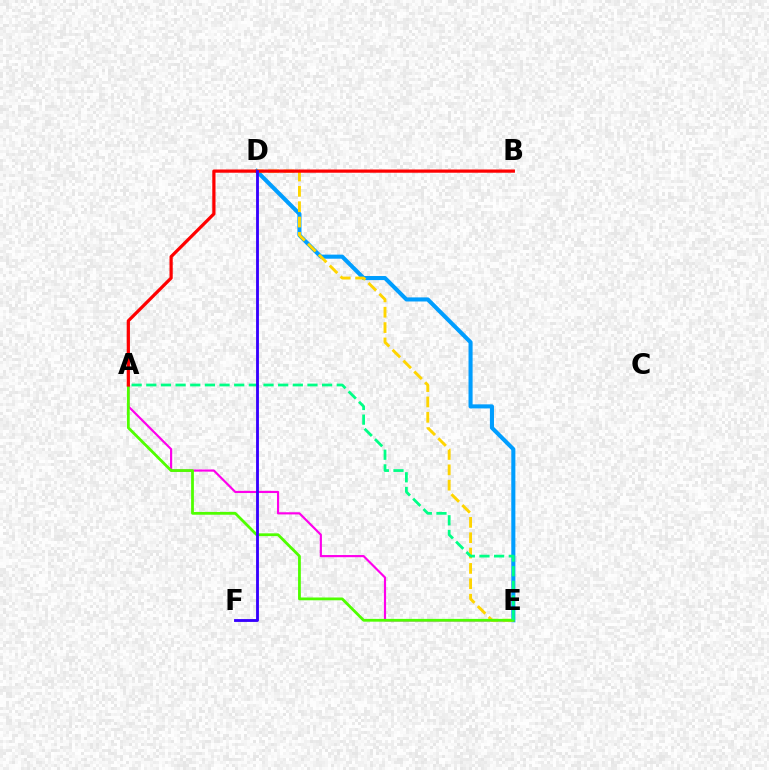{('A', 'E'): [{'color': '#ff00ed', 'line_style': 'solid', 'thickness': 1.56}, {'color': '#4fff00', 'line_style': 'solid', 'thickness': 2.0}, {'color': '#00ff86', 'line_style': 'dashed', 'thickness': 1.99}], ('D', 'E'): [{'color': '#009eff', 'line_style': 'solid', 'thickness': 2.93}, {'color': '#ffd500', 'line_style': 'dashed', 'thickness': 2.09}], ('A', 'B'): [{'color': '#ff0000', 'line_style': 'solid', 'thickness': 2.32}], ('D', 'F'): [{'color': '#3700ff', 'line_style': 'solid', 'thickness': 2.05}]}